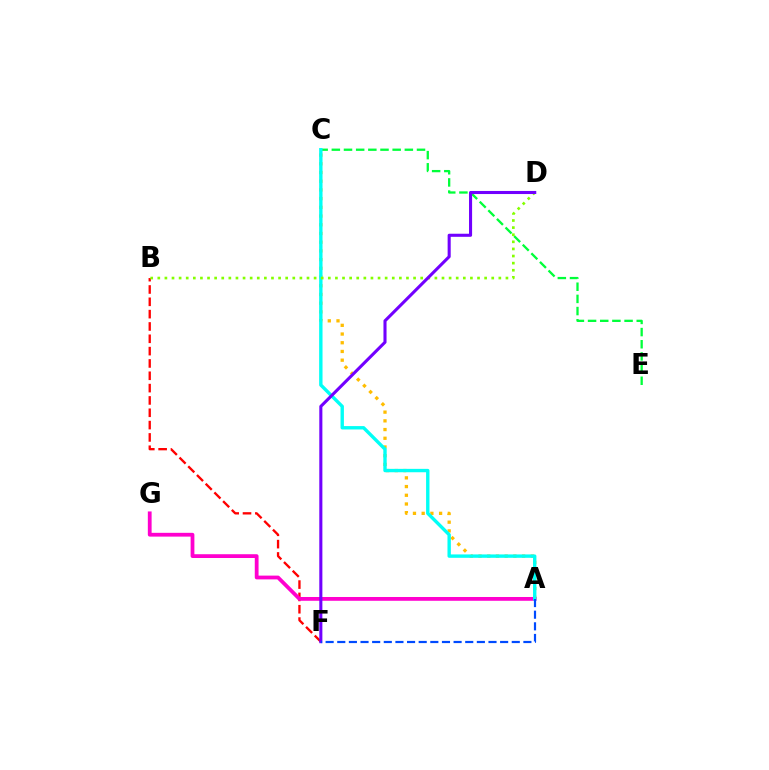{('B', 'F'): [{'color': '#ff0000', 'line_style': 'dashed', 'thickness': 1.67}], ('A', 'C'): [{'color': '#ffbd00', 'line_style': 'dotted', 'thickness': 2.37}, {'color': '#00fff6', 'line_style': 'solid', 'thickness': 2.44}], ('C', 'E'): [{'color': '#00ff39', 'line_style': 'dashed', 'thickness': 1.65}], ('A', 'G'): [{'color': '#ff00cf', 'line_style': 'solid', 'thickness': 2.72}], ('B', 'D'): [{'color': '#84ff00', 'line_style': 'dotted', 'thickness': 1.93}], ('D', 'F'): [{'color': '#7200ff', 'line_style': 'solid', 'thickness': 2.21}], ('A', 'F'): [{'color': '#004bff', 'line_style': 'dashed', 'thickness': 1.58}]}